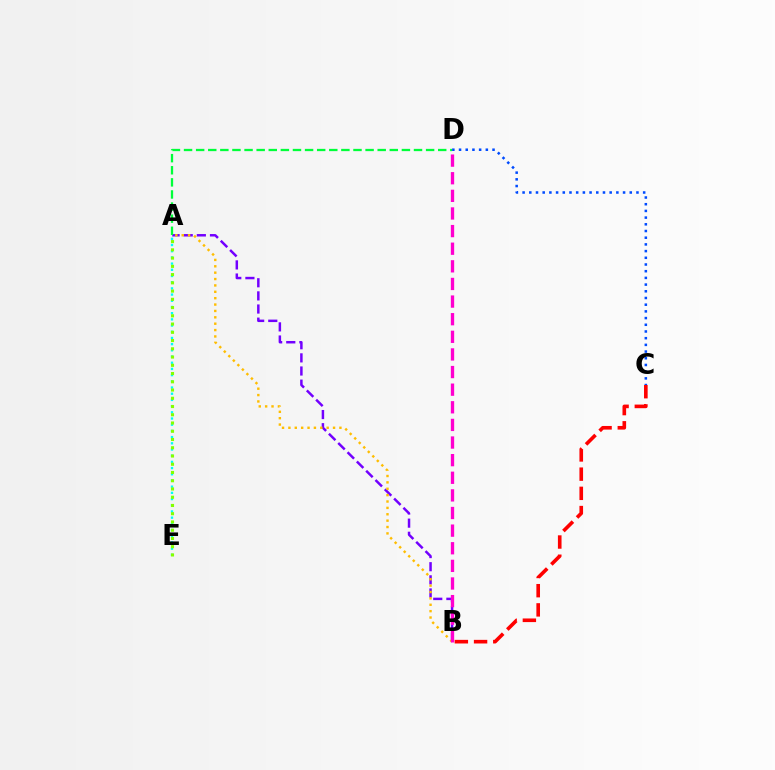{('A', 'B'): [{'color': '#7200ff', 'line_style': 'dashed', 'thickness': 1.78}, {'color': '#ffbd00', 'line_style': 'dotted', 'thickness': 1.73}], ('A', 'E'): [{'color': '#00fff6', 'line_style': 'dotted', 'thickness': 1.68}, {'color': '#84ff00', 'line_style': 'dotted', 'thickness': 2.24}], ('B', 'D'): [{'color': '#ff00cf', 'line_style': 'dashed', 'thickness': 2.39}], ('B', 'C'): [{'color': '#ff0000', 'line_style': 'dashed', 'thickness': 2.61}], ('A', 'D'): [{'color': '#00ff39', 'line_style': 'dashed', 'thickness': 1.64}], ('C', 'D'): [{'color': '#004bff', 'line_style': 'dotted', 'thickness': 1.82}]}